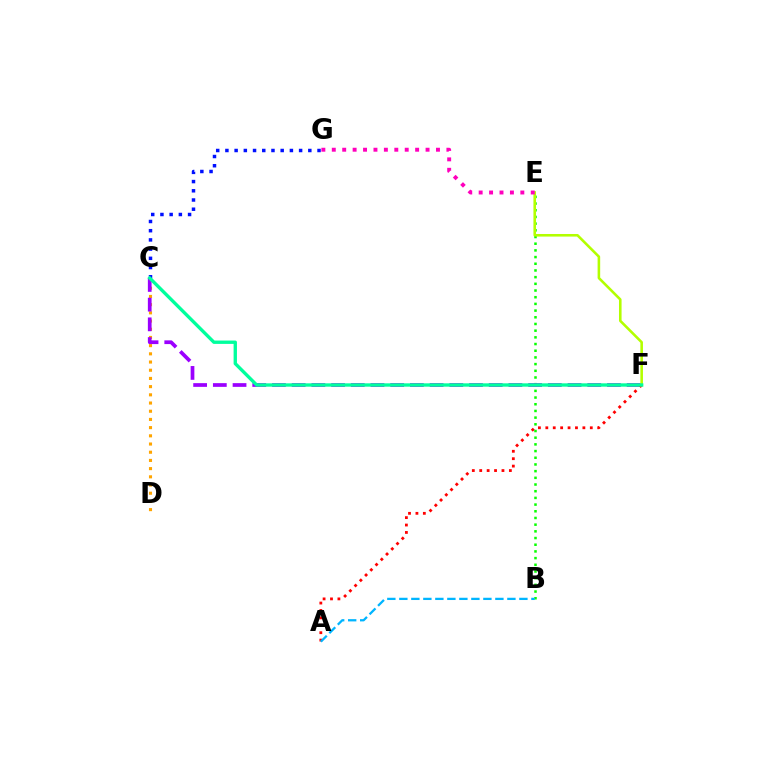{('B', 'E'): [{'color': '#08ff00', 'line_style': 'dotted', 'thickness': 1.82}], ('C', 'D'): [{'color': '#ffa500', 'line_style': 'dotted', 'thickness': 2.23}], ('C', 'F'): [{'color': '#9b00ff', 'line_style': 'dashed', 'thickness': 2.68}, {'color': '#00ff9d', 'line_style': 'solid', 'thickness': 2.41}], ('A', 'F'): [{'color': '#ff0000', 'line_style': 'dotted', 'thickness': 2.01}], ('E', 'F'): [{'color': '#b3ff00', 'line_style': 'solid', 'thickness': 1.86}], ('E', 'G'): [{'color': '#ff00bd', 'line_style': 'dotted', 'thickness': 2.83}], ('C', 'G'): [{'color': '#0010ff', 'line_style': 'dotted', 'thickness': 2.5}], ('A', 'B'): [{'color': '#00b5ff', 'line_style': 'dashed', 'thickness': 1.63}]}